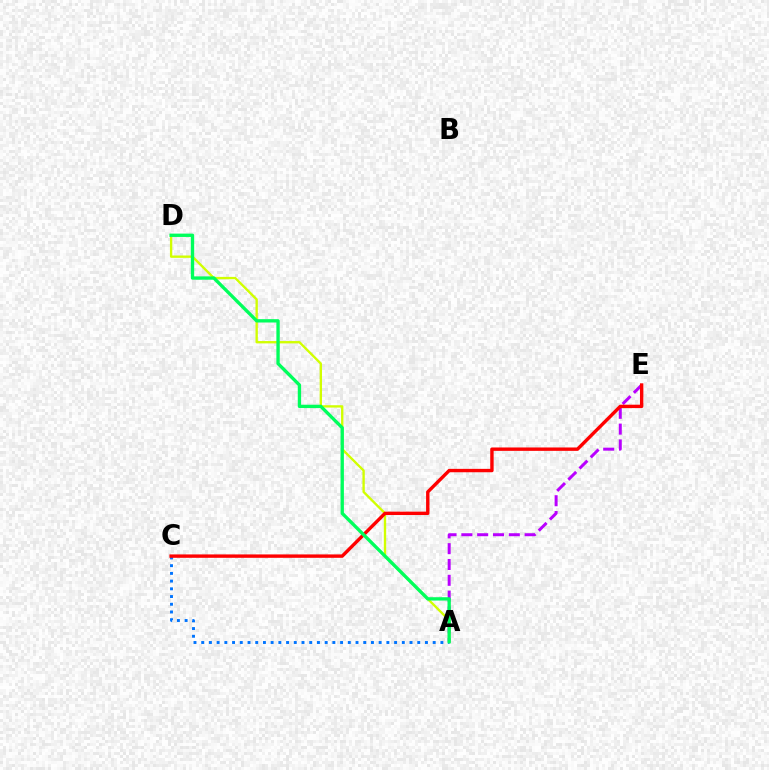{('A', 'E'): [{'color': '#b900ff', 'line_style': 'dashed', 'thickness': 2.15}], ('A', 'D'): [{'color': '#d1ff00', 'line_style': 'solid', 'thickness': 1.69}, {'color': '#00ff5c', 'line_style': 'solid', 'thickness': 2.41}], ('A', 'C'): [{'color': '#0074ff', 'line_style': 'dotted', 'thickness': 2.1}], ('C', 'E'): [{'color': '#ff0000', 'line_style': 'solid', 'thickness': 2.44}]}